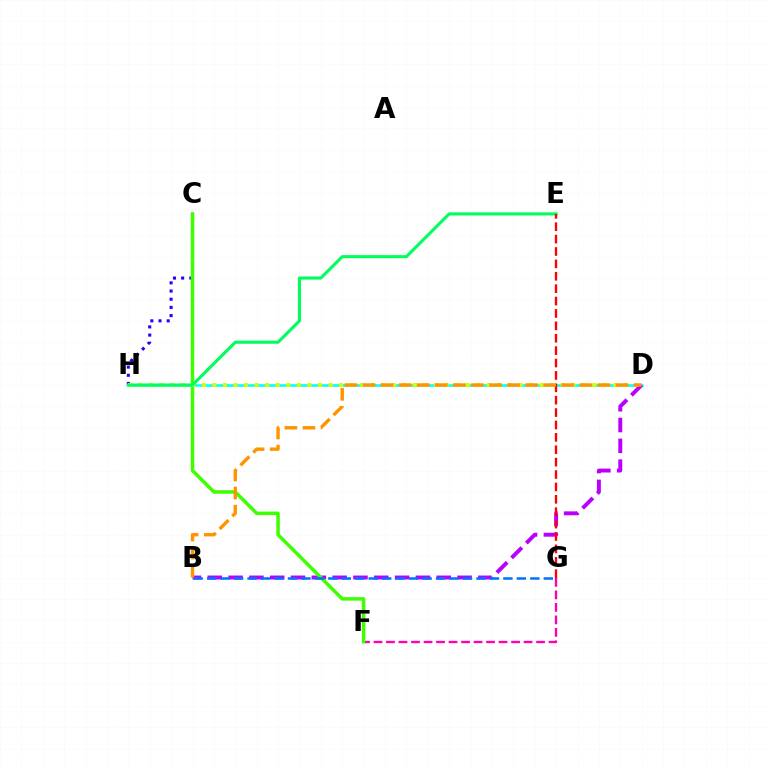{('D', 'H'): [{'color': '#00fff6', 'line_style': 'solid', 'thickness': 1.84}, {'color': '#d1ff00', 'line_style': 'dotted', 'thickness': 2.87}], ('C', 'H'): [{'color': '#2500ff', 'line_style': 'dotted', 'thickness': 2.22}], ('F', 'G'): [{'color': '#ff00ac', 'line_style': 'dashed', 'thickness': 1.7}], ('B', 'D'): [{'color': '#b900ff', 'line_style': 'dashed', 'thickness': 2.83}, {'color': '#ff9400', 'line_style': 'dashed', 'thickness': 2.45}], ('C', 'F'): [{'color': '#3dff00', 'line_style': 'solid', 'thickness': 2.51}], ('B', 'G'): [{'color': '#0074ff', 'line_style': 'dashed', 'thickness': 1.83}], ('E', 'H'): [{'color': '#00ff5c', 'line_style': 'solid', 'thickness': 2.22}], ('E', 'G'): [{'color': '#ff0000', 'line_style': 'dashed', 'thickness': 1.68}]}